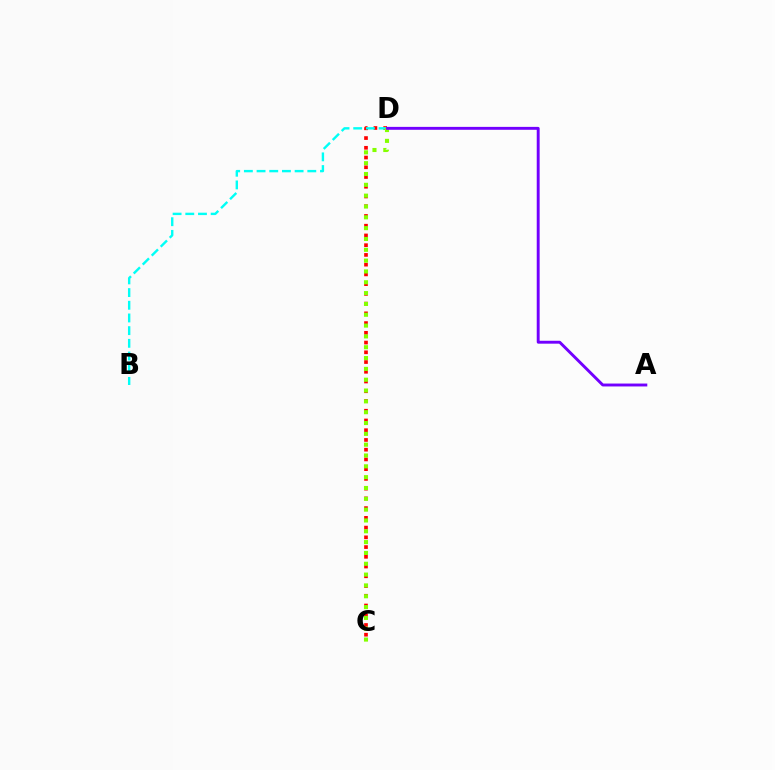{('C', 'D'): [{'color': '#ff0000', 'line_style': 'dotted', 'thickness': 2.65}, {'color': '#84ff00', 'line_style': 'dotted', 'thickness': 2.94}], ('B', 'D'): [{'color': '#00fff6', 'line_style': 'dashed', 'thickness': 1.72}], ('A', 'D'): [{'color': '#7200ff', 'line_style': 'solid', 'thickness': 2.09}]}